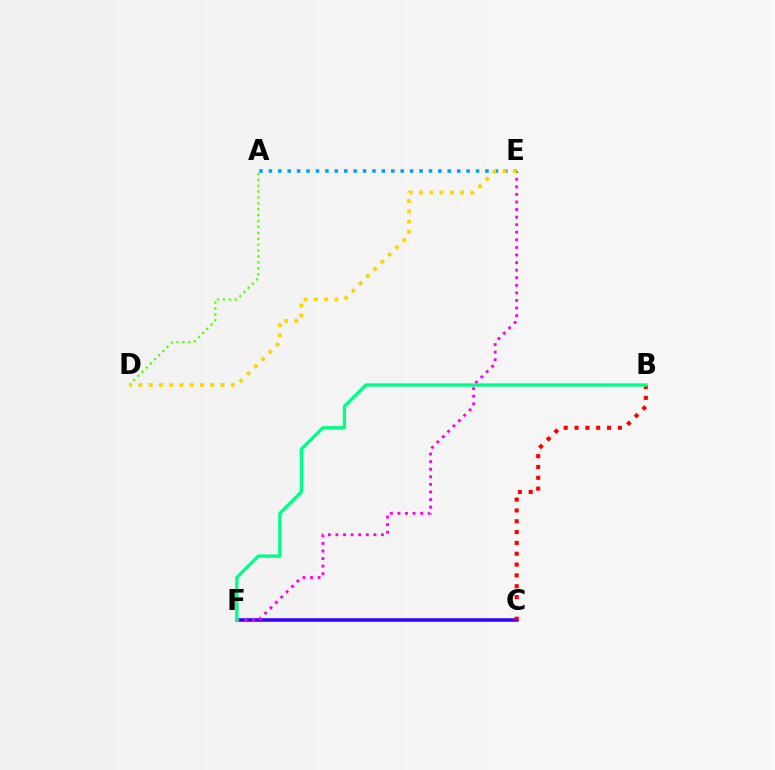{('A', 'E'): [{'color': '#009eff', 'line_style': 'dotted', 'thickness': 2.56}], ('A', 'D'): [{'color': '#4fff00', 'line_style': 'dotted', 'thickness': 1.6}], ('C', 'F'): [{'color': '#3700ff', 'line_style': 'solid', 'thickness': 2.56}], ('B', 'C'): [{'color': '#ff0000', 'line_style': 'dotted', 'thickness': 2.94}], ('E', 'F'): [{'color': '#ff00ed', 'line_style': 'dotted', 'thickness': 2.06}], ('D', 'E'): [{'color': '#ffd500', 'line_style': 'dotted', 'thickness': 2.79}], ('B', 'F'): [{'color': '#00ff86', 'line_style': 'solid', 'thickness': 2.39}]}